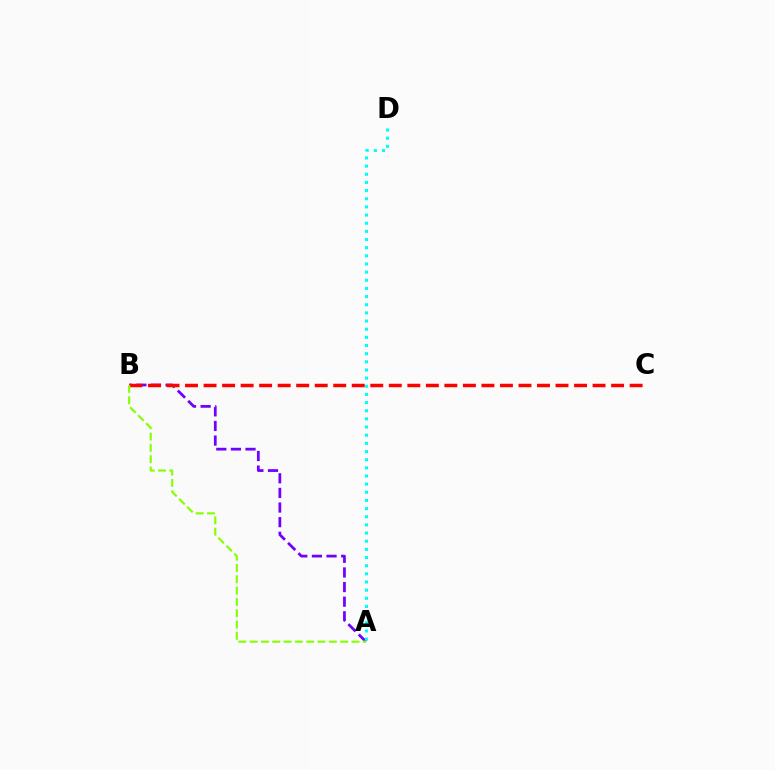{('A', 'B'): [{'color': '#7200ff', 'line_style': 'dashed', 'thickness': 1.99}, {'color': '#84ff00', 'line_style': 'dashed', 'thickness': 1.54}], ('B', 'C'): [{'color': '#ff0000', 'line_style': 'dashed', 'thickness': 2.52}], ('A', 'D'): [{'color': '#00fff6', 'line_style': 'dotted', 'thickness': 2.22}]}